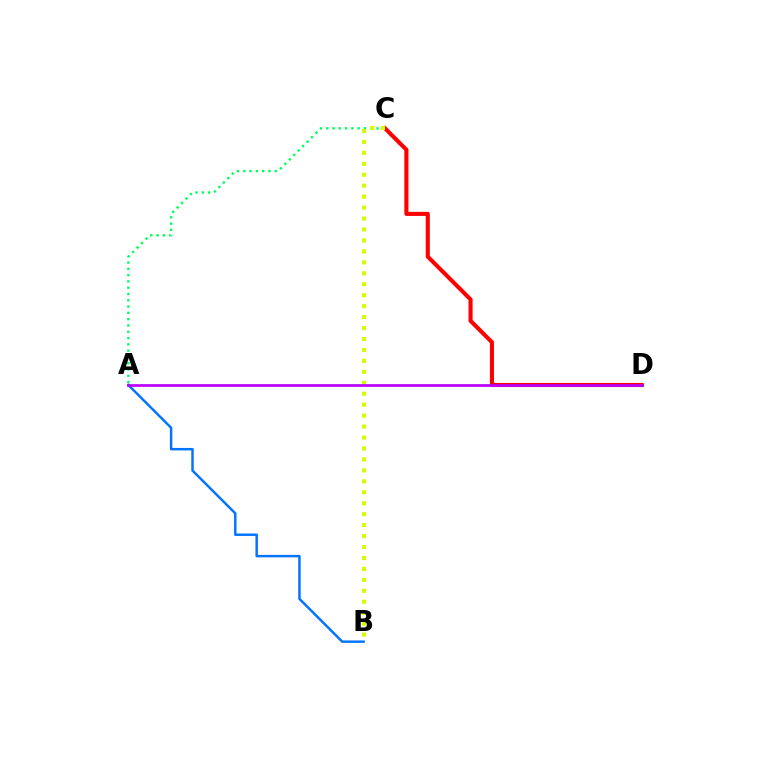{('A', 'C'): [{'color': '#00ff5c', 'line_style': 'dotted', 'thickness': 1.71}], ('C', 'D'): [{'color': '#ff0000', 'line_style': 'solid', 'thickness': 2.94}], ('B', 'C'): [{'color': '#d1ff00', 'line_style': 'dotted', 'thickness': 2.97}], ('A', 'B'): [{'color': '#0074ff', 'line_style': 'solid', 'thickness': 1.77}], ('A', 'D'): [{'color': '#b900ff', 'line_style': 'solid', 'thickness': 1.95}]}